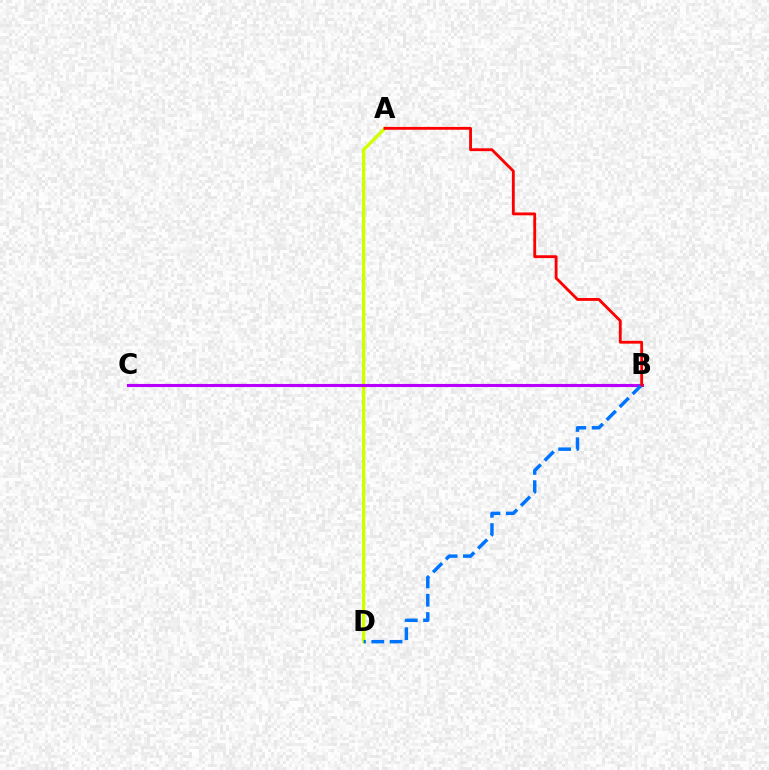{('A', 'D'): [{'color': '#00ff5c', 'line_style': 'dotted', 'thickness': 1.61}, {'color': '#d1ff00', 'line_style': 'solid', 'thickness': 2.43}], ('B', 'C'): [{'color': '#b900ff', 'line_style': 'solid', 'thickness': 2.24}], ('B', 'D'): [{'color': '#0074ff', 'line_style': 'dashed', 'thickness': 2.48}], ('A', 'B'): [{'color': '#ff0000', 'line_style': 'solid', 'thickness': 2.04}]}